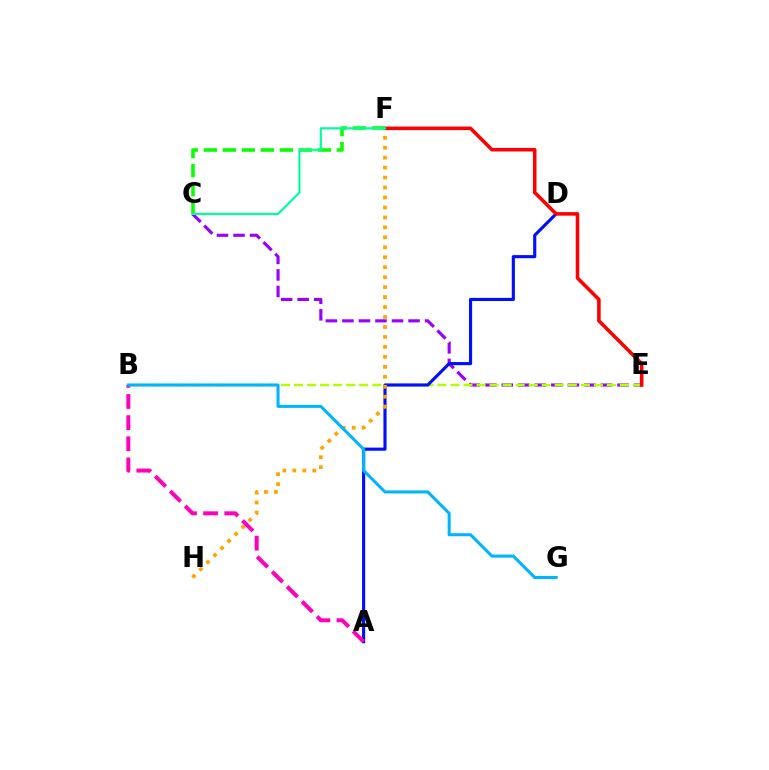{('C', 'E'): [{'color': '#9b00ff', 'line_style': 'dashed', 'thickness': 2.25}], ('B', 'E'): [{'color': '#b3ff00', 'line_style': 'dashed', 'thickness': 1.77}], ('A', 'D'): [{'color': '#0010ff', 'line_style': 'solid', 'thickness': 2.26}], ('F', 'H'): [{'color': '#ffa500', 'line_style': 'dotted', 'thickness': 2.71}], ('E', 'F'): [{'color': '#ff0000', 'line_style': 'solid', 'thickness': 2.56}], ('A', 'B'): [{'color': '#ff00bd', 'line_style': 'dashed', 'thickness': 2.87}], ('C', 'F'): [{'color': '#08ff00', 'line_style': 'dashed', 'thickness': 2.58}, {'color': '#00ff9d', 'line_style': 'solid', 'thickness': 1.58}], ('B', 'G'): [{'color': '#00b5ff', 'line_style': 'solid', 'thickness': 2.19}]}